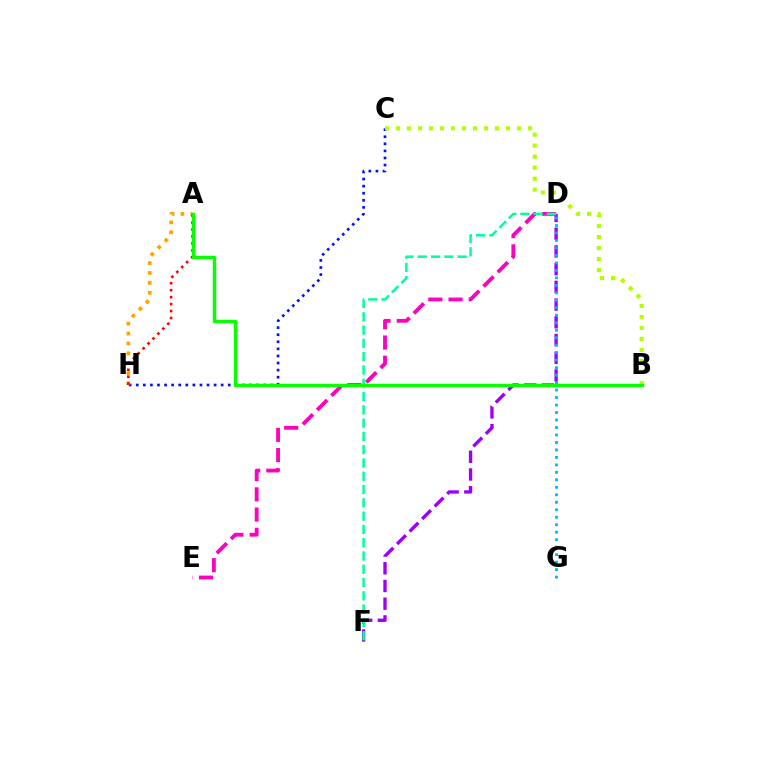{('C', 'H'): [{'color': '#0010ff', 'line_style': 'dotted', 'thickness': 1.92}], ('D', 'F'): [{'color': '#9b00ff', 'line_style': 'dashed', 'thickness': 2.41}, {'color': '#00ff9d', 'line_style': 'dashed', 'thickness': 1.8}], ('A', 'H'): [{'color': '#ffa500', 'line_style': 'dotted', 'thickness': 2.69}, {'color': '#ff0000', 'line_style': 'dotted', 'thickness': 1.89}], ('D', 'E'): [{'color': '#ff00bd', 'line_style': 'dashed', 'thickness': 2.75}], ('B', 'C'): [{'color': '#b3ff00', 'line_style': 'dotted', 'thickness': 2.99}], ('A', 'B'): [{'color': '#08ff00', 'line_style': 'solid', 'thickness': 2.47}], ('D', 'G'): [{'color': '#00b5ff', 'line_style': 'dotted', 'thickness': 2.03}]}